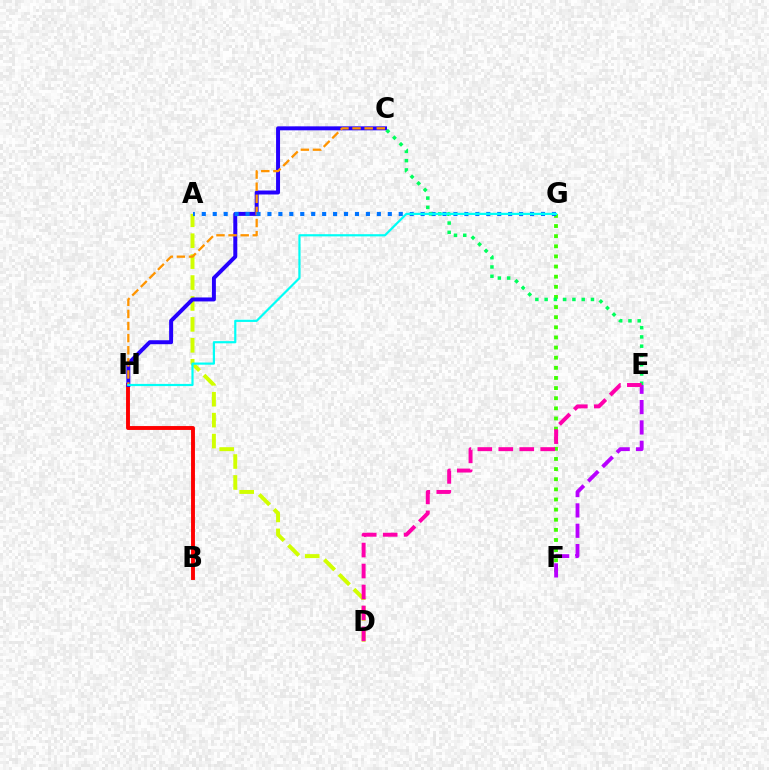{('A', 'D'): [{'color': '#d1ff00', 'line_style': 'dashed', 'thickness': 2.84}], ('B', 'H'): [{'color': '#ff0000', 'line_style': 'solid', 'thickness': 2.81}], ('C', 'H'): [{'color': '#2500ff', 'line_style': 'solid', 'thickness': 2.86}, {'color': '#ff9400', 'line_style': 'dashed', 'thickness': 1.64}], ('F', 'G'): [{'color': '#3dff00', 'line_style': 'dotted', 'thickness': 2.75}], ('A', 'G'): [{'color': '#0074ff', 'line_style': 'dotted', 'thickness': 2.97}], ('E', 'F'): [{'color': '#b900ff', 'line_style': 'dashed', 'thickness': 2.76}], ('C', 'E'): [{'color': '#00ff5c', 'line_style': 'dotted', 'thickness': 2.52}], ('D', 'E'): [{'color': '#ff00ac', 'line_style': 'dashed', 'thickness': 2.85}], ('G', 'H'): [{'color': '#00fff6', 'line_style': 'solid', 'thickness': 1.58}]}